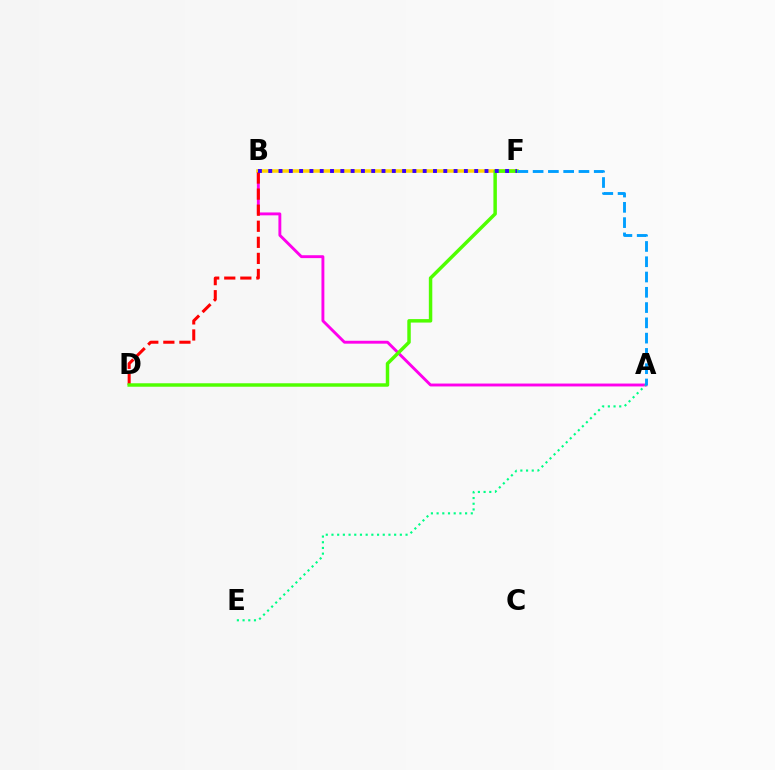{('A', 'B'): [{'color': '#ff00ed', 'line_style': 'solid', 'thickness': 2.08}], ('B', 'F'): [{'color': '#ffd500', 'line_style': 'solid', 'thickness': 2.53}, {'color': '#3700ff', 'line_style': 'dotted', 'thickness': 2.8}], ('B', 'D'): [{'color': '#ff0000', 'line_style': 'dashed', 'thickness': 2.18}], ('D', 'F'): [{'color': '#4fff00', 'line_style': 'solid', 'thickness': 2.49}], ('A', 'E'): [{'color': '#00ff86', 'line_style': 'dotted', 'thickness': 1.55}], ('A', 'F'): [{'color': '#009eff', 'line_style': 'dashed', 'thickness': 2.08}]}